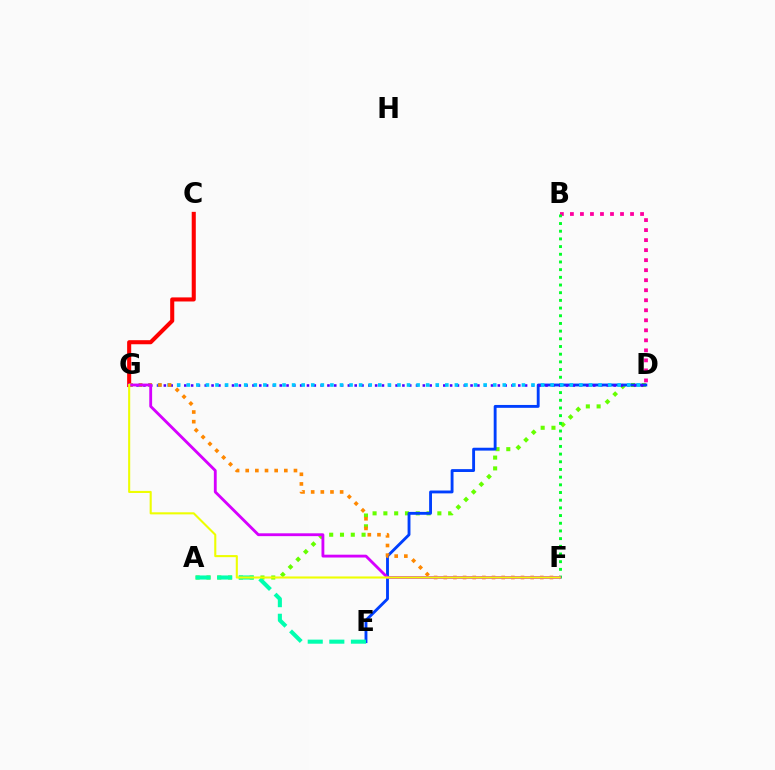{('A', 'D'): [{'color': '#66ff00', 'line_style': 'dotted', 'thickness': 2.93}], ('B', 'D'): [{'color': '#ff00a0', 'line_style': 'dotted', 'thickness': 2.72}], ('B', 'F'): [{'color': '#00ff27', 'line_style': 'dotted', 'thickness': 2.09}], ('D', 'E'): [{'color': '#003fff', 'line_style': 'solid', 'thickness': 2.07}], ('C', 'G'): [{'color': '#ff0000', 'line_style': 'solid', 'thickness': 2.93}], ('D', 'G'): [{'color': '#4f00ff', 'line_style': 'dotted', 'thickness': 1.85}, {'color': '#00c7ff', 'line_style': 'dotted', 'thickness': 2.6}], ('A', 'E'): [{'color': '#00ffaf', 'line_style': 'dashed', 'thickness': 2.93}], ('F', 'G'): [{'color': '#ff8800', 'line_style': 'dotted', 'thickness': 2.62}, {'color': '#d600ff', 'line_style': 'solid', 'thickness': 2.04}, {'color': '#eeff00', 'line_style': 'solid', 'thickness': 1.51}]}